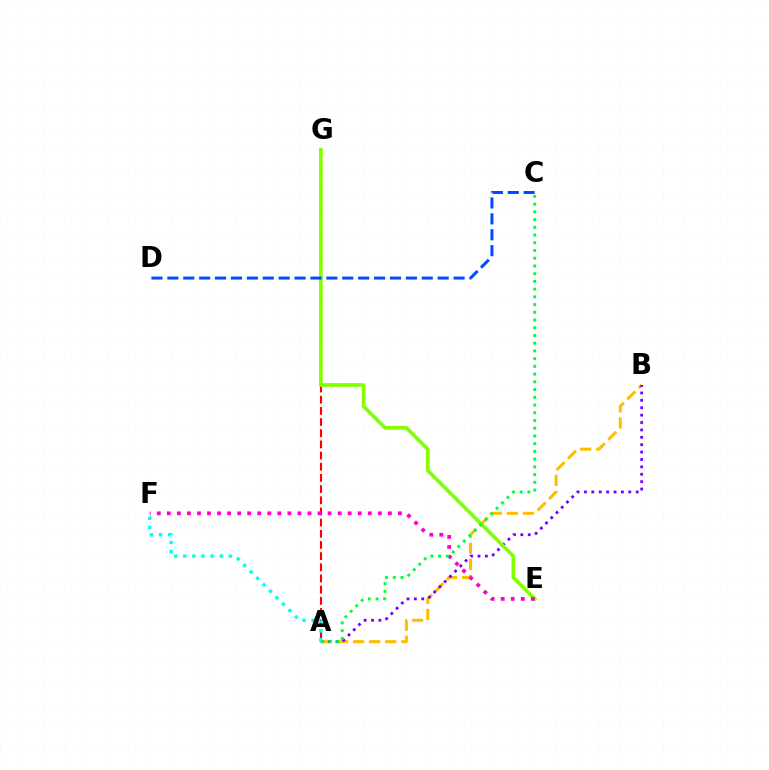{('A', 'G'): [{'color': '#ff0000', 'line_style': 'dashed', 'thickness': 1.52}], ('A', 'B'): [{'color': '#ffbd00', 'line_style': 'dashed', 'thickness': 2.18}, {'color': '#7200ff', 'line_style': 'dotted', 'thickness': 2.01}], ('A', 'F'): [{'color': '#00fff6', 'line_style': 'dotted', 'thickness': 2.48}], ('E', 'G'): [{'color': '#84ff00', 'line_style': 'solid', 'thickness': 2.67}], ('E', 'F'): [{'color': '#ff00cf', 'line_style': 'dotted', 'thickness': 2.73}], ('C', 'D'): [{'color': '#004bff', 'line_style': 'dashed', 'thickness': 2.16}], ('A', 'C'): [{'color': '#00ff39', 'line_style': 'dotted', 'thickness': 2.1}]}